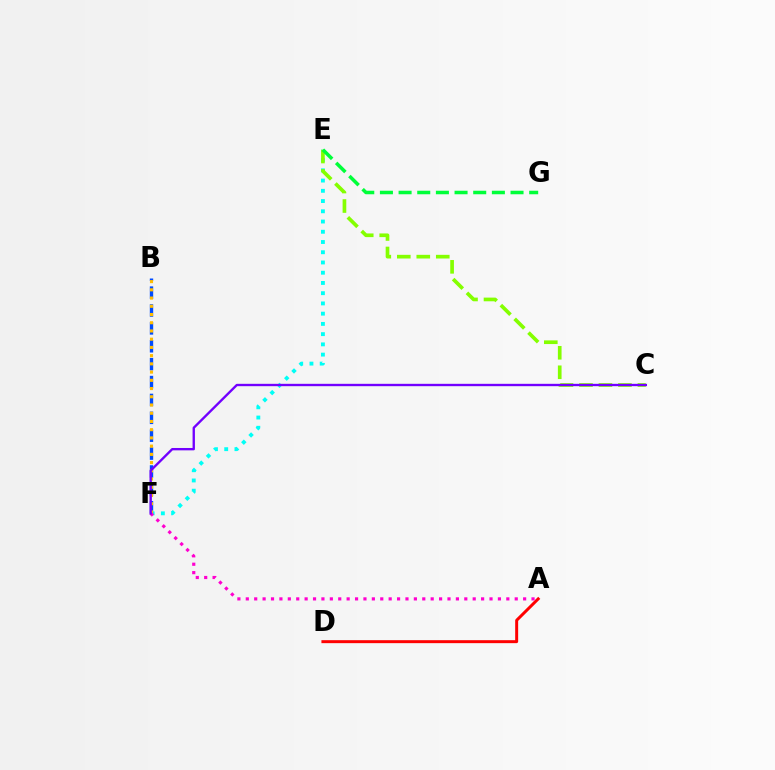{('B', 'F'): [{'color': '#004bff', 'line_style': 'dashed', 'thickness': 2.43}, {'color': '#ffbd00', 'line_style': 'dotted', 'thickness': 2.24}], ('E', 'F'): [{'color': '#00fff6', 'line_style': 'dotted', 'thickness': 2.78}], ('A', 'D'): [{'color': '#ff0000', 'line_style': 'solid', 'thickness': 2.14}], ('C', 'E'): [{'color': '#84ff00', 'line_style': 'dashed', 'thickness': 2.65}], ('A', 'F'): [{'color': '#ff00cf', 'line_style': 'dotted', 'thickness': 2.28}], ('C', 'F'): [{'color': '#7200ff', 'line_style': 'solid', 'thickness': 1.7}], ('E', 'G'): [{'color': '#00ff39', 'line_style': 'dashed', 'thickness': 2.53}]}